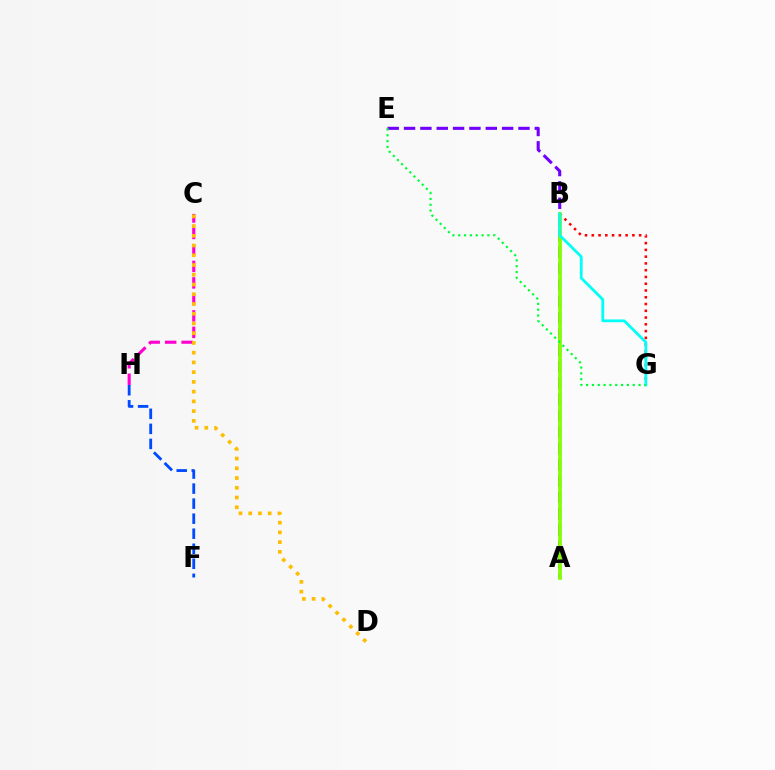{('B', 'G'): [{'color': '#ff0000', 'line_style': 'dotted', 'thickness': 1.84}, {'color': '#00fff6', 'line_style': 'solid', 'thickness': 2.0}], ('A', 'E'): [{'color': '#7200ff', 'line_style': 'dashed', 'thickness': 2.22}], ('A', 'B'): [{'color': '#84ff00', 'line_style': 'solid', 'thickness': 2.68}], ('C', 'H'): [{'color': '#ff00cf', 'line_style': 'dashed', 'thickness': 2.24}], ('E', 'G'): [{'color': '#00ff39', 'line_style': 'dotted', 'thickness': 1.58}], ('C', 'D'): [{'color': '#ffbd00', 'line_style': 'dotted', 'thickness': 2.65}], ('F', 'H'): [{'color': '#004bff', 'line_style': 'dashed', 'thickness': 2.04}]}